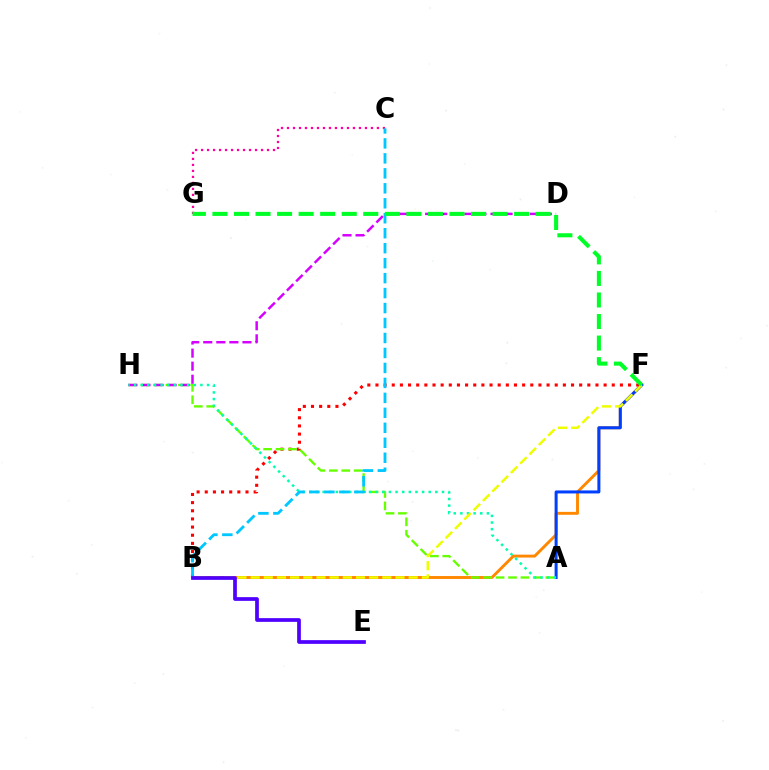{('B', 'F'): [{'color': '#ff8800', 'line_style': 'solid', 'thickness': 2.1}, {'color': '#ff0000', 'line_style': 'dotted', 'thickness': 2.21}, {'color': '#eeff00', 'line_style': 'dashed', 'thickness': 1.79}], ('A', 'F'): [{'color': '#003fff', 'line_style': 'solid', 'thickness': 2.16}], ('A', 'H'): [{'color': '#66ff00', 'line_style': 'dashed', 'thickness': 1.69}, {'color': '#00ffaf', 'line_style': 'dotted', 'thickness': 1.8}], ('D', 'H'): [{'color': '#d600ff', 'line_style': 'dashed', 'thickness': 1.78}], ('C', 'G'): [{'color': '#ff00a0', 'line_style': 'dotted', 'thickness': 1.63}], ('B', 'C'): [{'color': '#00c7ff', 'line_style': 'dashed', 'thickness': 2.03}], ('B', 'E'): [{'color': '#4f00ff', 'line_style': 'solid', 'thickness': 2.67}], ('F', 'G'): [{'color': '#00ff27', 'line_style': 'dashed', 'thickness': 2.93}]}